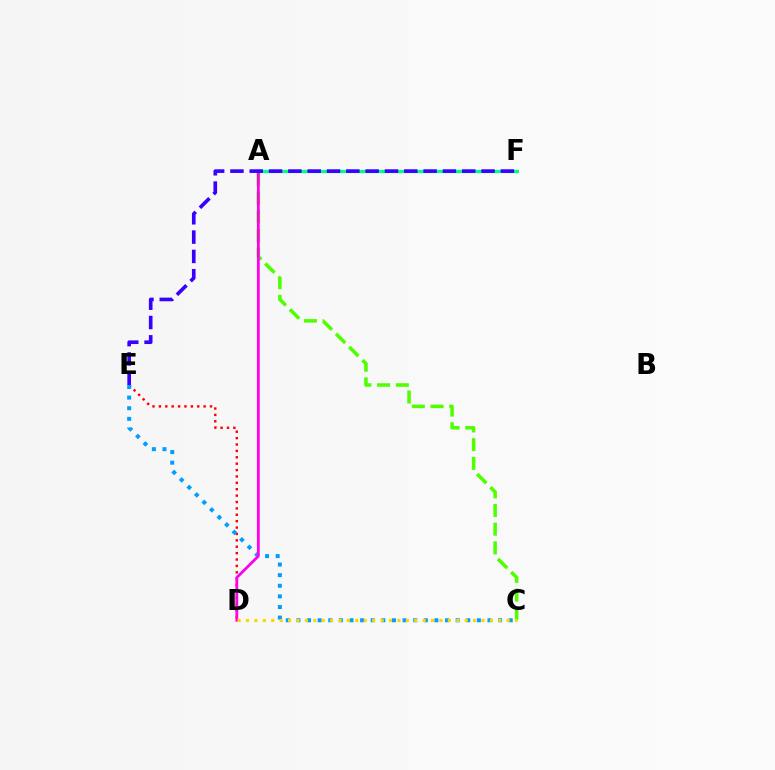{('D', 'E'): [{'color': '#ff0000', 'line_style': 'dotted', 'thickness': 1.74}], ('C', 'E'): [{'color': '#009eff', 'line_style': 'dotted', 'thickness': 2.88}], ('A', 'C'): [{'color': '#4fff00', 'line_style': 'dashed', 'thickness': 2.54}], ('A', 'F'): [{'color': '#00ff86', 'line_style': 'solid', 'thickness': 2.31}], ('A', 'D'): [{'color': '#ff00ed', 'line_style': 'solid', 'thickness': 2.02}], ('E', 'F'): [{'color': '#3700ff', 'line_style': 'dashed', 'thickness': 2.62}], ('C', 'D'): [{'color': '#ffd500', 'line_style': 'dotted', 'thickness': 2.29}]}